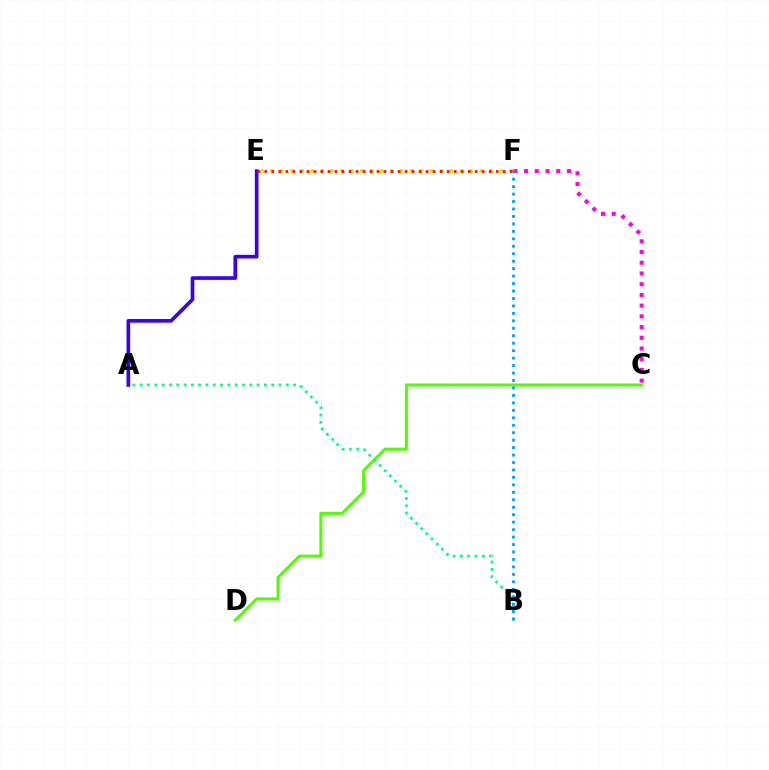{('E', 'F'): [{'color': '#ffd500', 'line_style': 'dotted', 'thickness': 2.7}, {'color': '#ff0000', 'line_style': 'dotted', 'thickness': 1.91}], ('C', 'D'): [{'color': '#4fff00', 'line_style': 'solid', 'thickness': 2.19}], ('C', 'F'): [{'color': '#ff00ed', 'line_style': 'dotted', 'thickness': 2.91}], ('A', 'B'): [{'color': '#00ff86', 'line_style': 'dotted', 'thickness': 1.98}], ('A', 'E'): [{'color': '#3700ff', 'line_style': 'solid', 'thickness': 2.63}], ('B', 'F'): [{'color': '#009eff', 'line_style': 'dotted', 'thickness': 2.03}]}